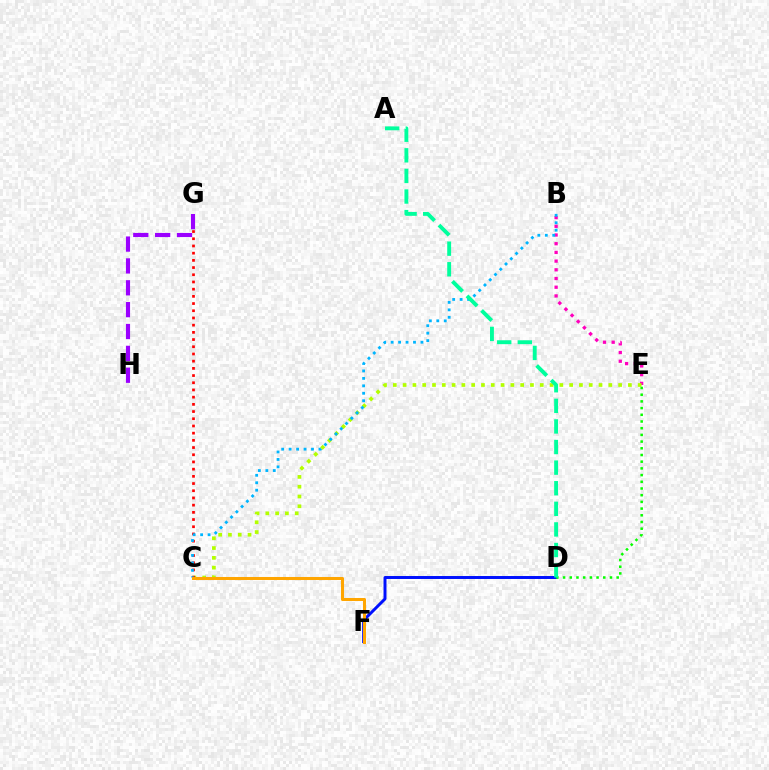{('B', 'E'): [{'color': '#ff00bd', 'line_style': 'dotted', 'thickness': 2.36}], ('C', 'E'): [{'color': '#b3ff00', 'line_style': 'dotted', 'thickness': 2.66}], ('D', 'F'): [{'color': '#0010ff', 'line_style': 'solid', 'thickness': 2.13}], ('C', 'G'): [{'color': '#ff0000', 'line_style': 'dotted', 'thickness': 1.96}], ('B', 'C'): [{'color': '#00b5ff', 'line_style': 'dotted', 'thickness': 2.02}], ('C', 'F'): [{'color': '#ffa500', 'line_style': 'solid', 'thickness': 2.19}], ('D', 'E'): [{'color': '#08ff00', 'line_style': 'dotted', 'thickness': 1.82}], ('A', 'D'): [{'color': '#00ff9d', 'line_style': 'dashed', 'thickness': 2.8}], ('G', 'H'): [{'color': '#9b00ff', 'line_style': 'dashed', 'thickness': 2.97}]}